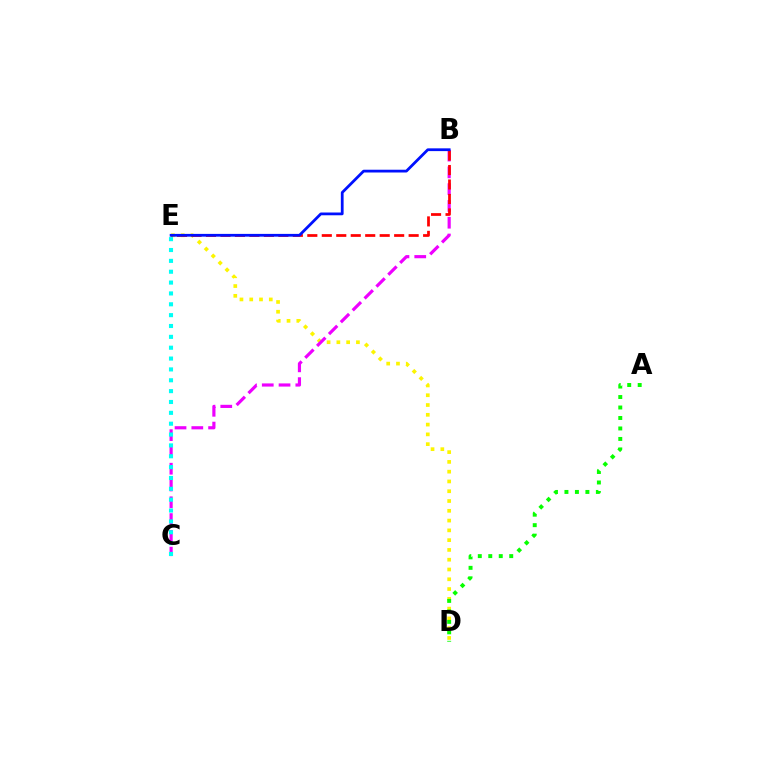{('D', 'E'): [{'color': '#fcf500', 'line_style': 'dotted', 'thickness': 2.66}], ('B', 'C'): [{'color': '#ee00ff', 'line_style': 'dashed', 'thickness': 2.28}], ('B', 'E'): [{'color': '#ff0000', 'line_style': 'dashed', 'thickness': 1.97}, {'color': '#0010ff', 'line_style': 'solid', 'thickness': 1.99}], ('A', 'D'): [{'color': '#08ff00', 'line_style': 'dotted', 'thickness': 2.85}], ('C', 'E'): [{'color': '#00fff6', 'line_style': 'dotted', 'thickness': 2.95}]}